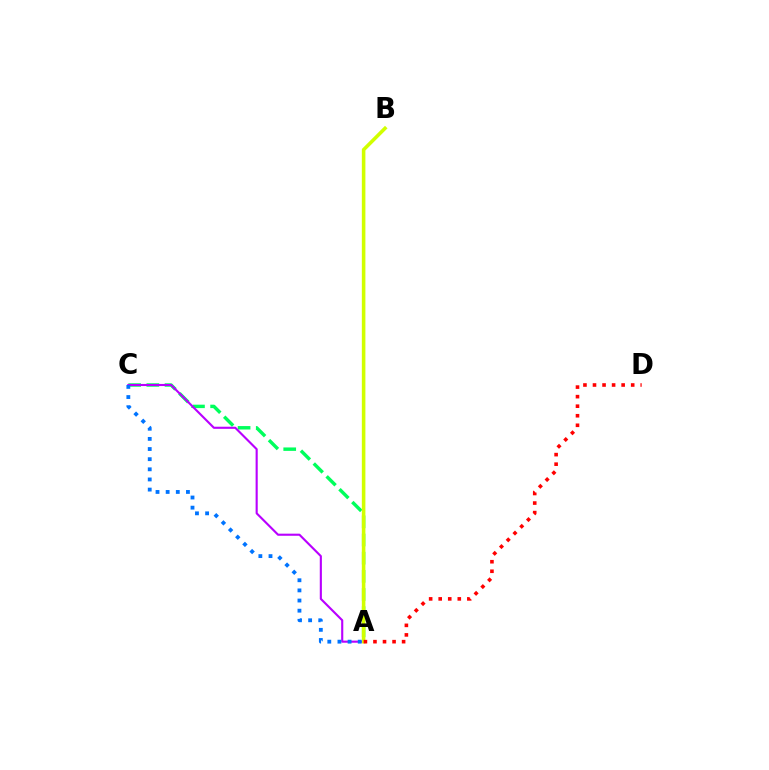{('A', 'C'): [{'color': '#00ff5c', 'line_style': 'dashed', 'thickness': 2.47}, {'color': '#b900ff', 'line_style': 'solid', 'thickness': 1.53}, {'color': '#0074ff', 'line_style': 'dotted', 'thickness': 2.76}], ('A', 'B'): [{'color': '#d1ff00', 'line_style': 'solid', 'thickness': 2.57}], ('A', 'D'): [{'color': '#ff0000', 'line_style': 'dotted', 'thickness': 2.59}]}